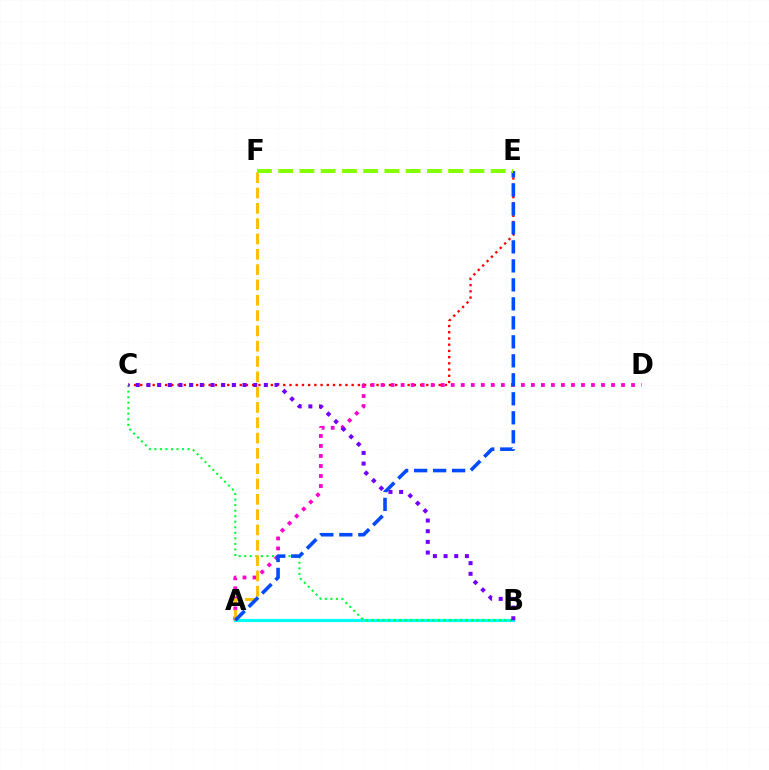{('C', 'E'): [{'color': '#ff0000', 'line_style': 'dotted', 'thickness': 1.69}], ('A', 'B'): [{'color': '#00fff6', 'line_style': 'solid', 'thickness': 2.27}], ('B', 'C'): [{'color': '#00ff39', 'line_style': 'dotted', 'thickness': 1.51}, {'color': '#7200ff', 'line_style': 'dotted', 'thickness': 2.9}], ('A', 'D'): [{'color': '#ff00cf', 'line_style': 'dotted', 'thickness': 2.72}], ('A', 'F'): [{'color': '#ffbd00', 'line_style': 'dashed', 'thickness': 2.08}], ('A', 'E'): [{'color': '#004bff', 'line_style': 'dashed', 'thickness': 2.58}], ('E', 'F'): [{'color': '#84ff00', 'line_style': 'dashed', 'thickness': 2.89}]}